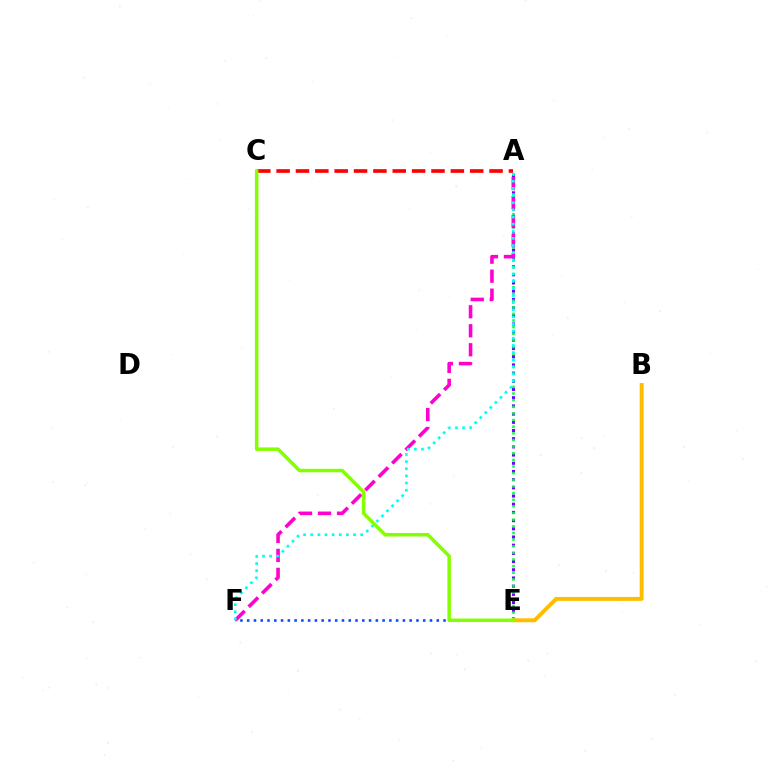{('A', 'E'): [{'color': '#7200ff', 'line_style': 'dotted', 'thickness': 2.23}, {'color': '#00ff39', 'line_style': 'dotted', 'thickness': 1.8}], ('E', 'F'): [{'color': '#004bff', 'line_style': 'dotted', 'thickness': 1.84}], ('A', 'F'): [{'color': '#ff00cf', 'line_style': 'dashed', 'thickness': 2.58}, {'color': '#00fff6', 'line_style': 'dotted', 'thickness': 1.94}], ('B', 'E'): [{'color': '#ffbd00', 'line_style': 'solid', 'thickness': 2.83}], ('A', 'C'): [{'color': '#ff0000', 'line_style': 'dashed', 'thickness': 2.63}], ('C', 'E'): [{'color': '#84ff00', 'line_style': 'solid', 'thickness': 2.52}]}